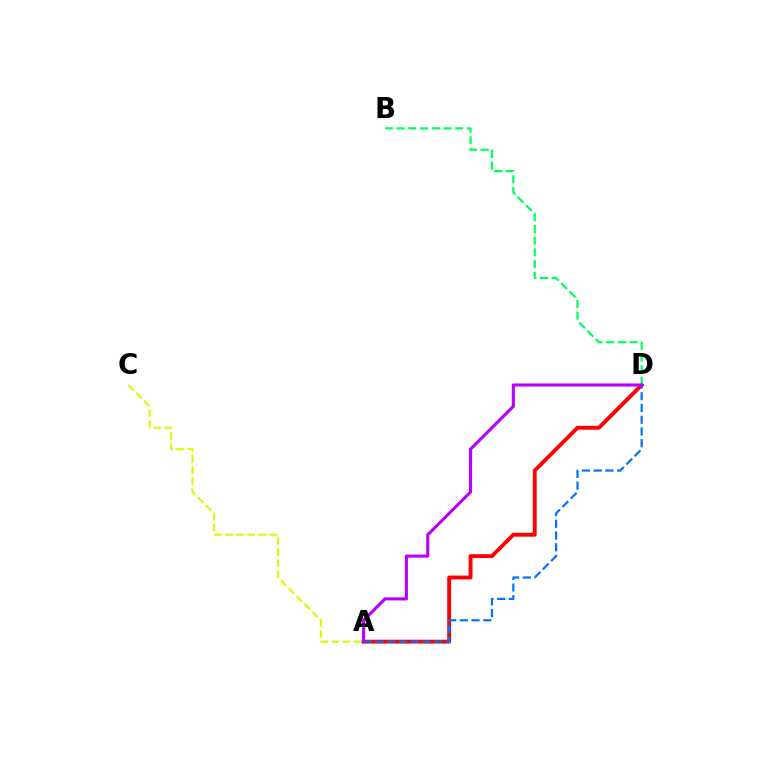{('A', 'C'): [{'color': '#d1ff00', 'line_style': 'dashed', 'thickness': 1.5}], ('A', 'D'): [{'color': '#ff0000', 'line_style': 'solid', 'thickness': 2.8}, {'color': '#0074ff', 'line_style': 'dashed', 'thickness': 1.6}, {'color': '#b900ff', 'line_style': 'solid', 'thickness': 2.24}], ('B', 'D'): [{'color': '#00ff5c', 'line_style': 'dashed', 'thickness': 1.59}]}